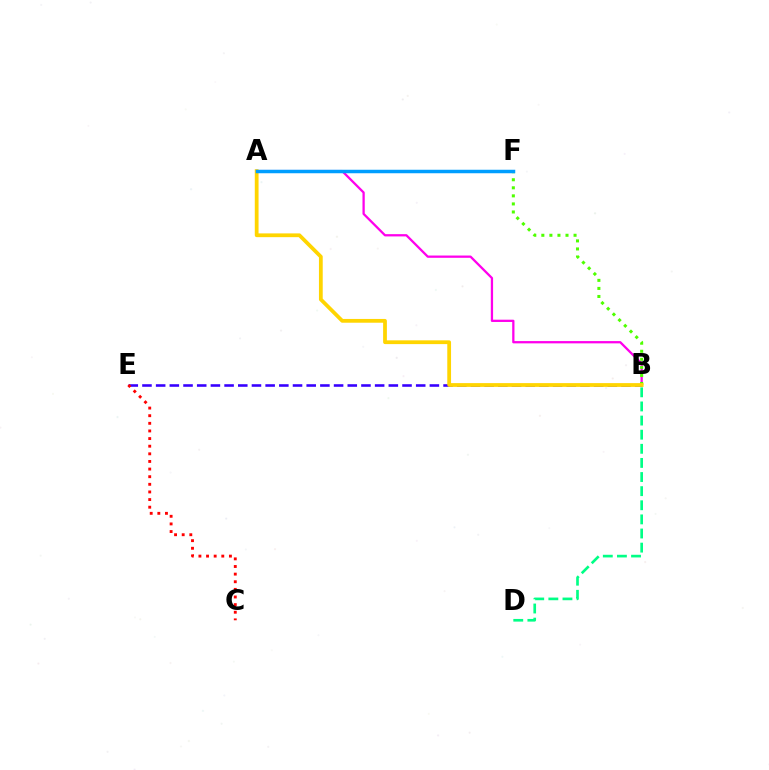{('B', 'E'): [{'color': '#3700ff', 'line_style': 'dashed', 'thickness': 1.86}], ('A', 'B'): [{'color': '#ff00ed', 'line_style': 'solid', 'thickness': 1.64}, {'color': '#ffd500', 'line_style': 'solid', 'thickness': 2.71}], ('B', 'F'): [{'color': '#4fff00', 'line_style': 'dotted', 'thickness': 2.19}], ('A', 'F'): [{'color': '#009eff', 'line_style': 'solid', 'thickness': 2.51}], ('B', 'D'): [{'color': '#00ff86', 'line_style': 'dashed', 'thickness': 1.92}], ('C', 'E'): [{'color': '#ff0000', 'line_style': 'dotted', 'thickness': 2.07}]}